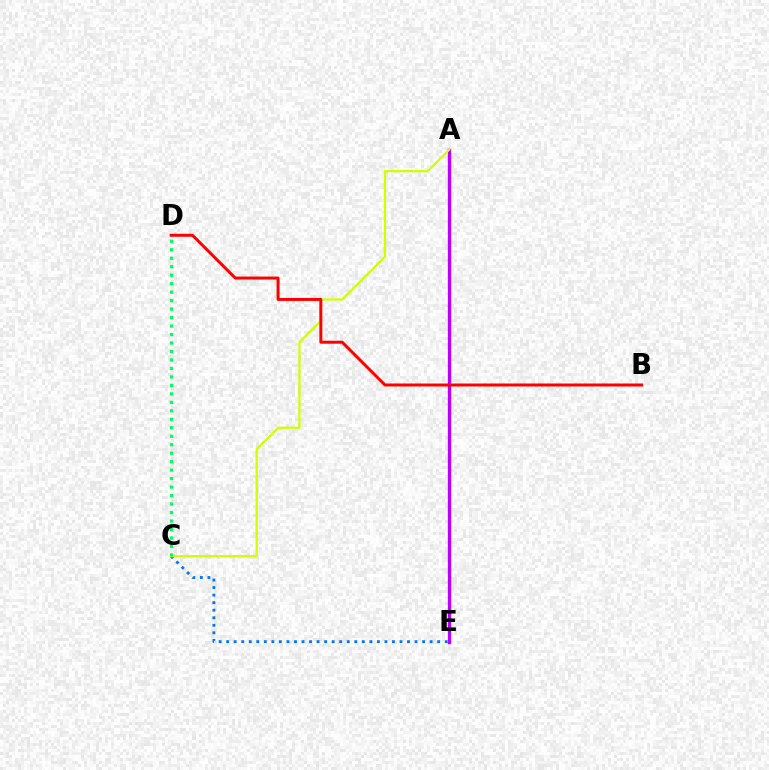{('C', 'E'): [{'color': '#0074ff', 'line_style': 'dotted', 'thickness': 2.05}], ('A', 'E'): [{'color': '#b900ff', 'line_style': 'solid', 'thickness': 2.39}], ('A', 'C'): [{'color': '#d1ff00', 'line_style': 'solid', 'thickness': 1.61}], ('C', 'D'): [{'color': '#00ff5c', 'line_style': 'dotted', 'thickness': 2.3}], ('B', 'D'): [{'color': '#ff0000', 'line_style': 'solid', 'thickness': 2.14}]}